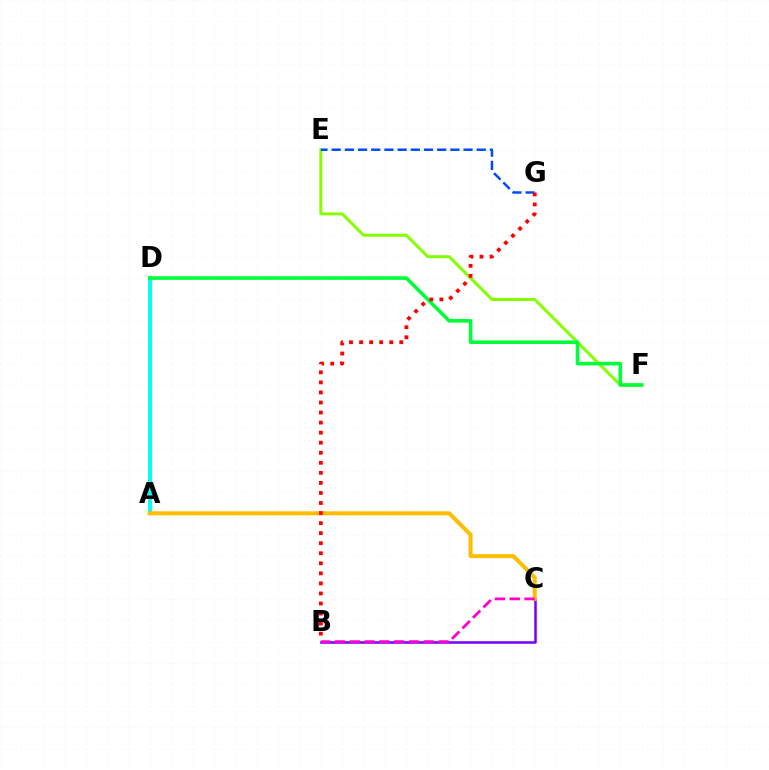{('E', 'F'): [{'color': '#84ff00', 'line_style': 'solid', 'thickness': 2.15}], ('E', 'G'): [{'color': '#004bff', 'line_style': 'dashed', 'thickness': 1.79}], ('A', 'D'): [{'color': '#00fff6', 'line_style': 'solid', 'thickness': 2.85}], ('B', 'C'): [{'color': '#7200ff', 'line_style': 'solid', 'thickness': 1.81}, {'color': '#ff00cf', 'line_style': 'dashed', 'thickness': 2.01}], ('A', 'C'): [{'color': '#ffbd00', 'line_style': 'solid', 'thickness': 2.88}], ('D', 'F'): [{'color': '#00ff39', 'line_style': 'solid', 'thickness': 2.59}], ('B', 'G'): [{'color': '#ff0000', 'line_style': 'dotted', 'thickness': 2.73}]}